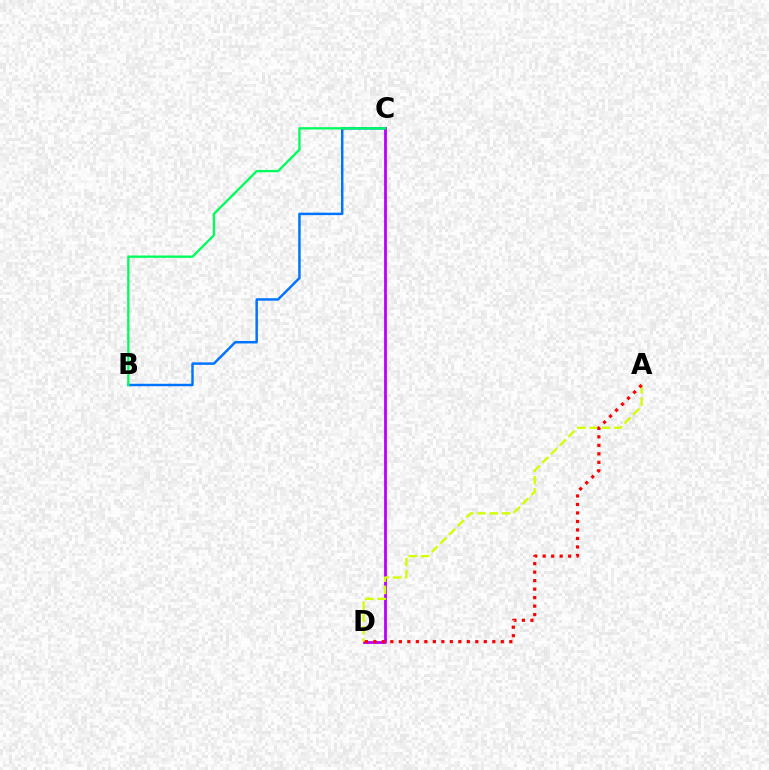{('B', 'C'): [{'color': '#0074ff', 'line_style': 'solid', 'thickness': 1.78}, {'color': '#00ff5c', 'line_style': 'solid', 'thickness': 1.68}], ('C', 'D'): [{'color': '#b900ff', 'line_style': 'solid', 'thickness': 2.01}], ('A', 'D'): [{'color': '#d1ff00', 'line_style': 'dashed', 'thickness': 1.67}, {'color': '#ff0000', 'line_style': 'dotted', 'thickness': 2.31}]}